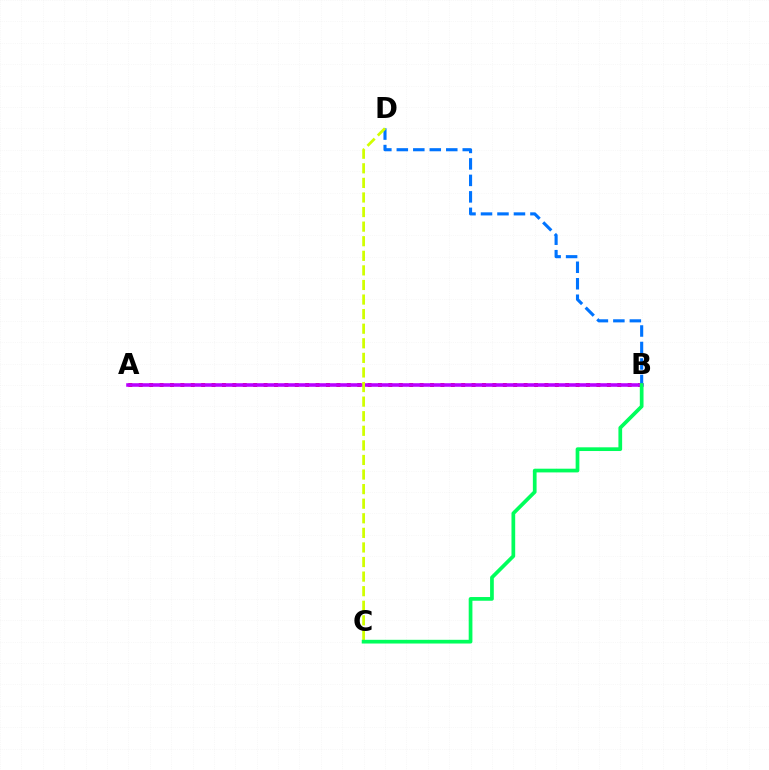{('B', 'D'): [{'color': '#0074ff', 'line_style': 'dashed', 'thickness': 2.24}], ('A', 'B'): [{'color': '#ff0000', 'line_style': 'dotted', 'thickness': 2.83}, {'color': '#b900ff', 'line_style': 'solid', 'thickness': 2.56}], ('C', 'D'): [{'color': '#d1ff00', 'line_style': 'dashed', 'thickness': 1.98}], ('B', 'C'): [{'color': '#00ff5c', 'line_style': 'solid', 'thickness': 2.67}]}